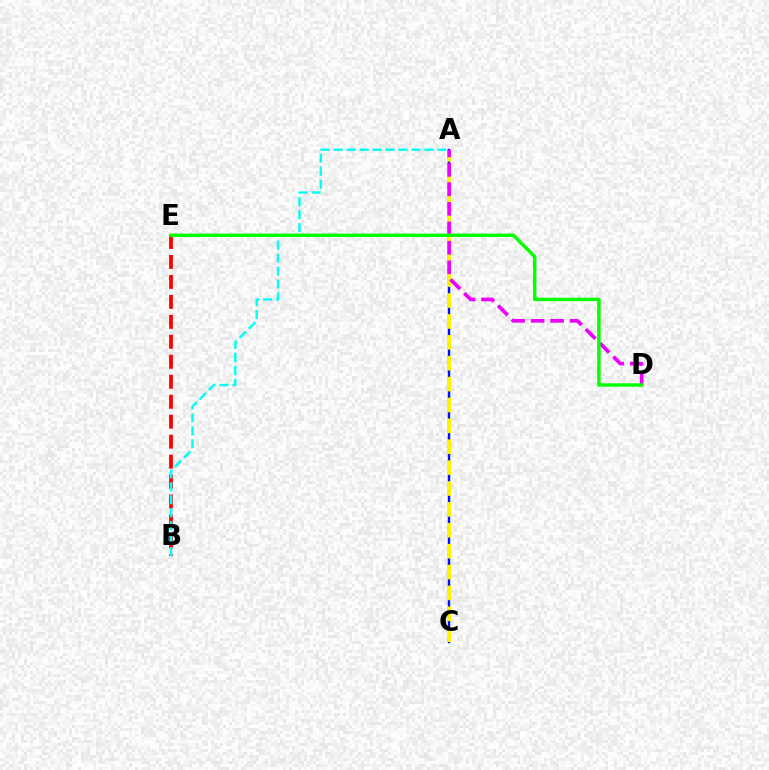{('A', 'C'): [{'color': '#0010ff', 'line_style': 'solid', 'thickness': 1.75}, {'color': '#fcf500', 'line_style': 'dashed', 'thickness': 2.84}], ('A', 'D'): [{'color': '#ee00ff', 'line_style': 'dashed', 'thickness': 2.65}], ('B', 'E'): [{'color': '#ff0000', 'line_style': 'dashed', 'thickness': 2.71}], ('A', 'B'): [{'color': '#00fff6', 'line_style': 'dashed', 'thickness': 1.76}], ('D', 'E'): [{'color': '#08ff00', 'line_style': 'solid', 'thickness': 2.48}]}